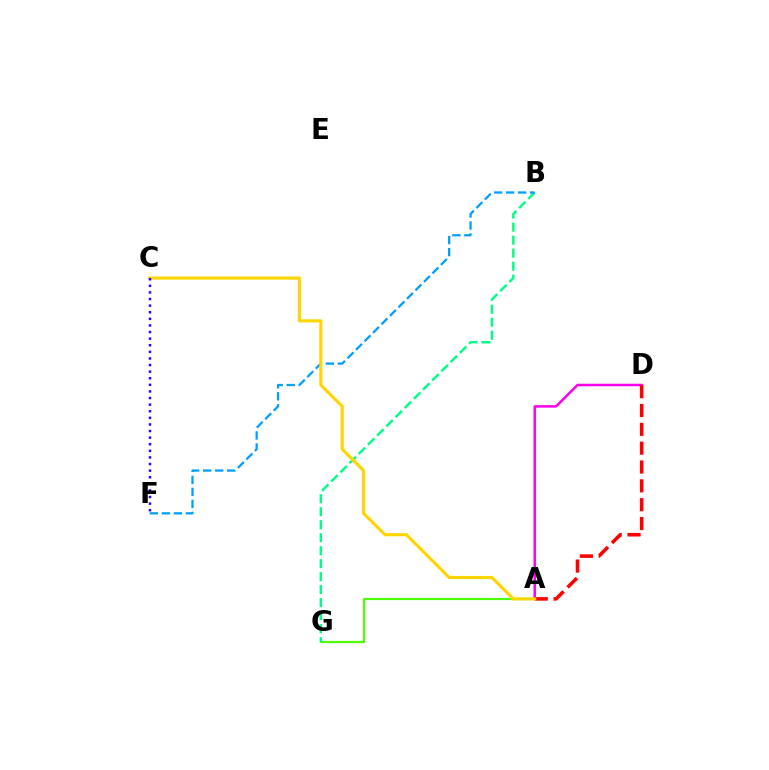{('A', 'D'): [{'color': '#ff00ed', 'line_style': 'solid', 'thickness': 1.81}, {'color': '#ff0000', 'line_style': 'dashed', 'thickness': 2.56}], ('A', 'G'): [{'color': '#4fff00', 'line_style': 'solid', 'thickness': 1.6}], ('B', 'G'): [{'color': '#00ff86', 'line_style': 'dashed', 'thickness': 1.77}], ('B', 'F'): [{'color': '#009eff', 'line_style': 'dashed', 'thickness': 1.63}], ('A', 'C'): [{'color': '#ffd500', 'line_style': 'solid', 'thickness': 2.25}], ('C', 'F'): [{'color': '#3700ff', 'line_style': 'dotted', 'thickness': 1.79}]}